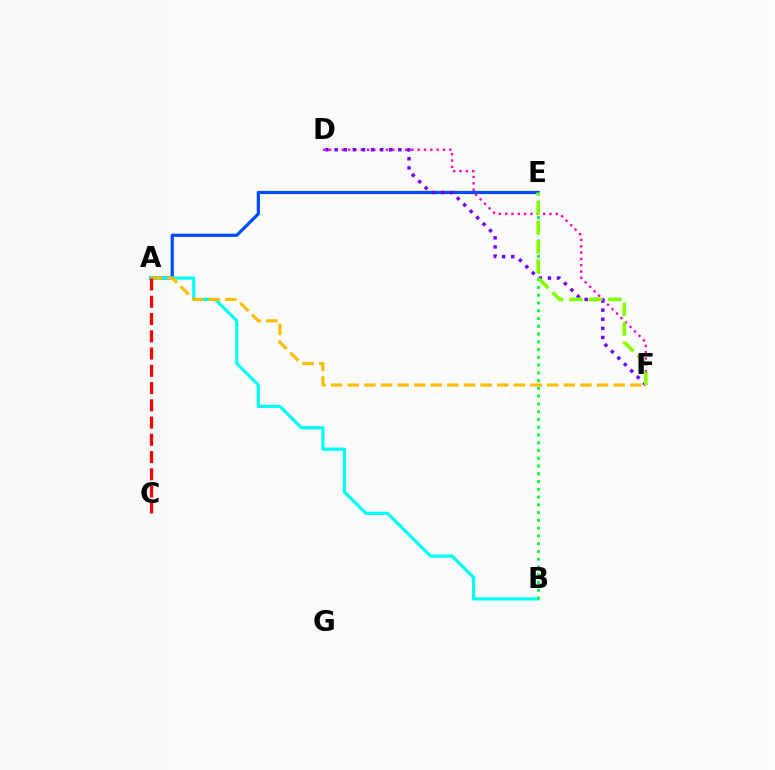{('A', 'E'): [{'color': '#004bff', 'line_style': 'solid', 'thickness': 2.3}], ('D', 'F'): [{'color': '#ff00cf', 'line_style': 'dotted', 'thickness': 1.72}, {'color': '#7200ff', 'line_style': 'dotted', 'thickness': 2.47}], ('A', 'B'): [{'color': '#00fff6', 'line_style': 'solid', 'thickness': 2.31}], ('A', 'F'): [{'color': '#ffbd00', 'line_style': 'dashed', 'thickness': 2.26}], ('B', 'E'): [{'color': '#00ff39', 'line_style': 'dotted', 'thickness': 2.11}], ('A', 'C'): [{'color': '#ff0000', 'line_style': 'dashed', 'thickness': 2.34}], ('E', 'F'): [{'color': '#84ff00', 'line_style': 'dashed', 'thickness': 2.64}]}